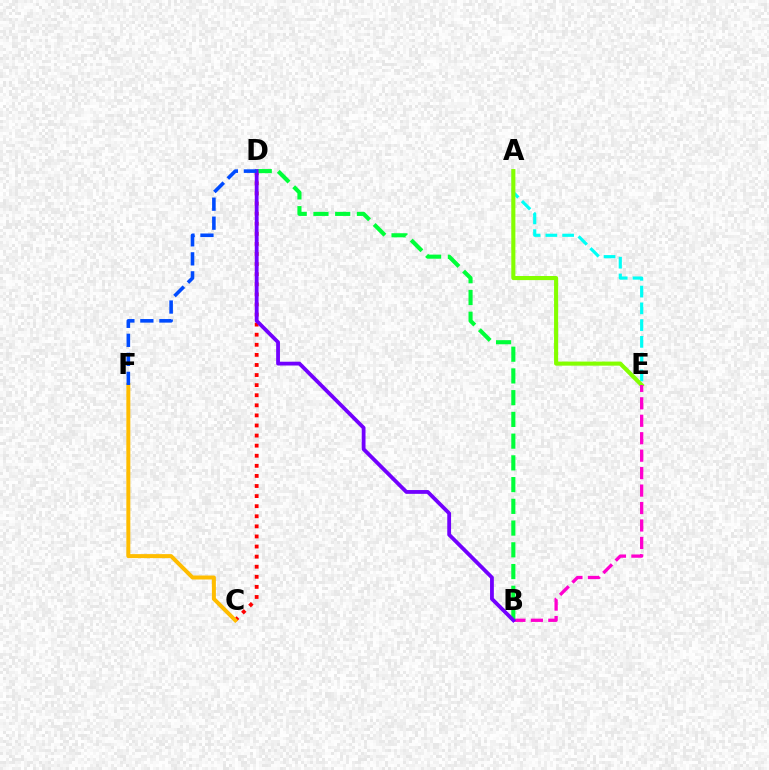{('A', 'E'): [{'color': '#00fff6', 'line_style': 'dashed', 'thickness': 2.28}, {'color': '#84ff00', 'line_style': 'solid', 'thickness': 2.95}], ('B', 'E'): [{'color': '#ff00cf', 'line_style': 'dashed', 'thickness': 2.37}], ('C', 'D'): [{'color': '#ff0000', 'line_style': 'dotted', 'thickness': 2.74}], ('B', 'D'): [{'color': '#00ff39', 'line_style': 'dashed', 'thickness': 2.95}, {'color': '#7200ff', 'line_style': 'solid', 'thickness': 2.74}], ('C', 'F'): [{'color': '#ffbd00', 'line_style': 'solid', 'thickness': 2.87}], ('D', 'F'): [{'color': '#004bff', 'line_style': 'dashed', 'thickness': 2.58}]}